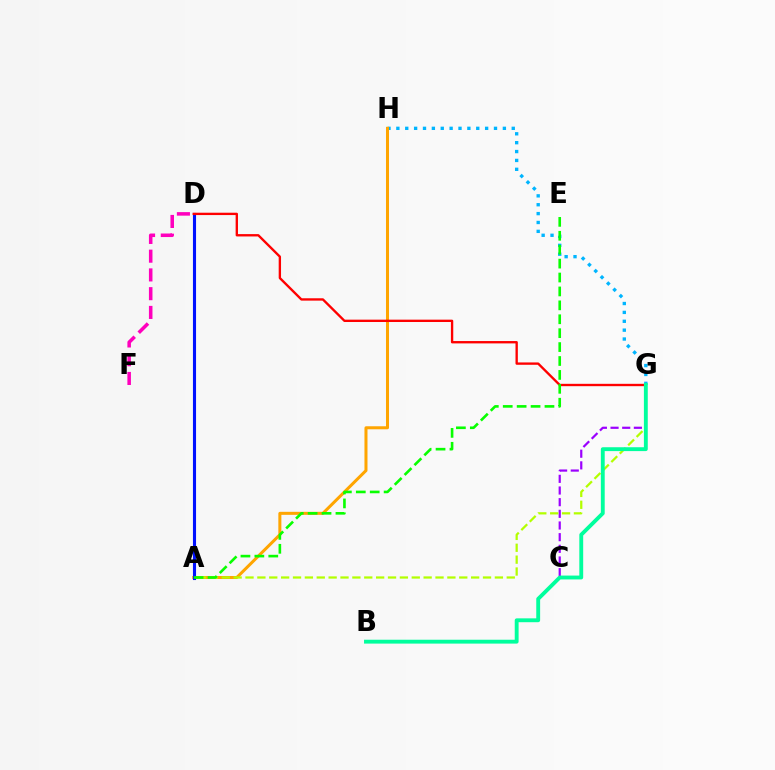{('G', 'H'): [{'color': '#00b5ff', 'line_style': 'dotted', 'thickness': 2.41}], ('A', 'H'): [{'color': '#ffa500', 'line_style': 'solid', 'thickness': 2.18}], ('C', 'G'): [{'color': '#9b00ff', 'line_style': 'dashed', 'thickness': 1.58}], ('A', 'G'): [{'color': '#b3ff00', 'line_style': 'dashed', 'thickness': 1.61}], ('A', 'D'): [{'color': '#0010ff', 'line_style': 'solid', 'thickness': 2.23}], ('D', 'G'): [{'color': '#ff0000', 'line_style': 'solid', 'thickness': 1.69}], ('D', 'F'): [{'color': '#ff00bd', 'line_style': 'dashed', 'thickness': 2.55}], ('A', 'E'): [{'color': '#08ff00', 'line_style': 'dashed', 'thickness': 1.89}], ('B', 'G'): [{'color': '#00ff9d', 'line_style': 'solid', 'thickness': 2.78}]}